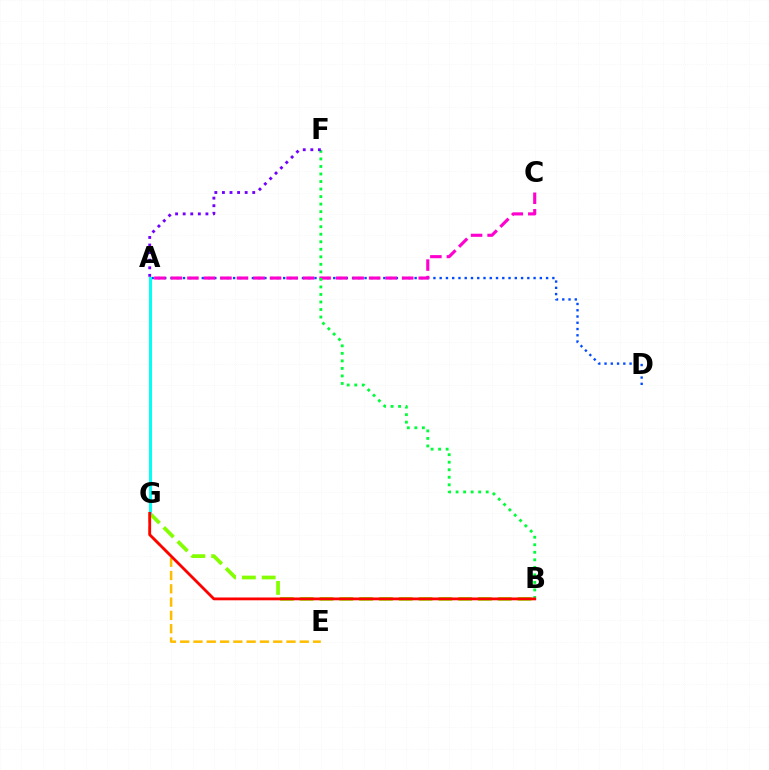{('E', 'G'): [{'color': '#ffbd00', 'line_style': 'dashed', 'thickness': 1.8}], ('B', 'G'): [{'color': '#84ff00', 'line_style': 'dashed', 'thickness': 2.69}, {'color': '#ff0000', 'line_style': 'solid', 'thickness': 2.03}], ('A', 'D'): [{'color': '#004bff', 'line_style': 'dotted', 'thickness': 1.7}], ('A', 'C'): [{'color': '#ff00cf', 'line_style': 'dashed', 'thickness': 2.24}], ('A', 'G'): [{'color': '#00fff6', 'line_style': 'solid', 'thickness': 2.12}], ('B', 'F'): [{'color': '#00ff39', 'line_style': 'dotted', 'thickness': 2.05}], ('A', 'F'): [{'color': '#7200ff', 'line_style': 'dotted', 'thickness': 2.06}]}